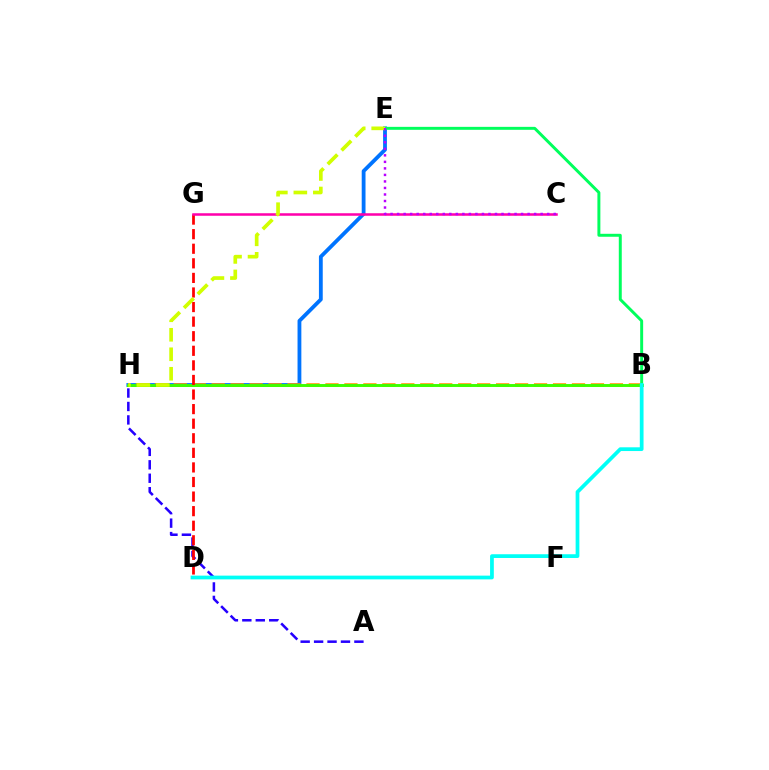{('E', 'H'): [{'color': '#0074ff', 'line_style': 'solid', 'thickness': 2.74}, {'color': '#d1ff00', 'line_style': 'dashed', 'thickness': 2.65}], ('B', 'H'): [{'color': '#ff9400', 'line_style': 'dashed', 'thickness': 2.58}, {'color': '#3dff00', 'line_style': 'solid', 'thickness': 2.11}], ('B', 'E'): [{'color': '#00ff5c', 'line_style': 'solid', 'thickness': 2.13}], ('A', 'H'): [{'color': '#2500ff', 'line_style': 'dashed', 'thickness': 1.83}], ('D', 'G'): [{'color': '#ff0000', 'line_style': 'dashed', 'thickness': 1.98}], ('C', 'G'): [{'color': '#ff00ac', 'line_style': 'solid', 'thickness': 1.82}], ('B', 'D'): [{'color': '#00fff6', 'line_style': 'solid', 'thickness': 2.69}], ('C', 'E'): [{'color': '#b900ff', 'line_style': 'dotted', 'thickness': 1.77}]}